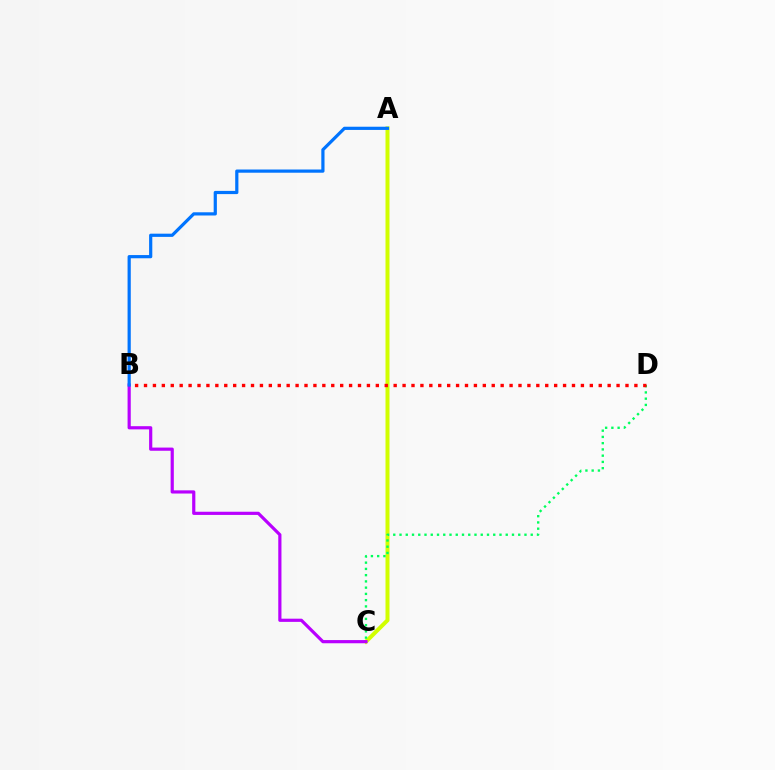{('A', 'C'): [{'color': '#d1ff00', 'line_style': 'solid', 'thickness': 2.88}], ('B', 'C'): [{'color': '#b900ff', 'line_style': 'solid', 'thickness': 2.29}], ('C', 'D'): [{'color': '#00ff5c', 'line_style': 'dotted', 'thickness': 1.7}], ('A', 'B'): [{'color': '#0074ff', 'line_style': 'solid', 'thickness': 2.31}], ('B', 'D'): [{'color': '#ff0000', 'line_style': 'dotted', 'thickness': 2.42}]}